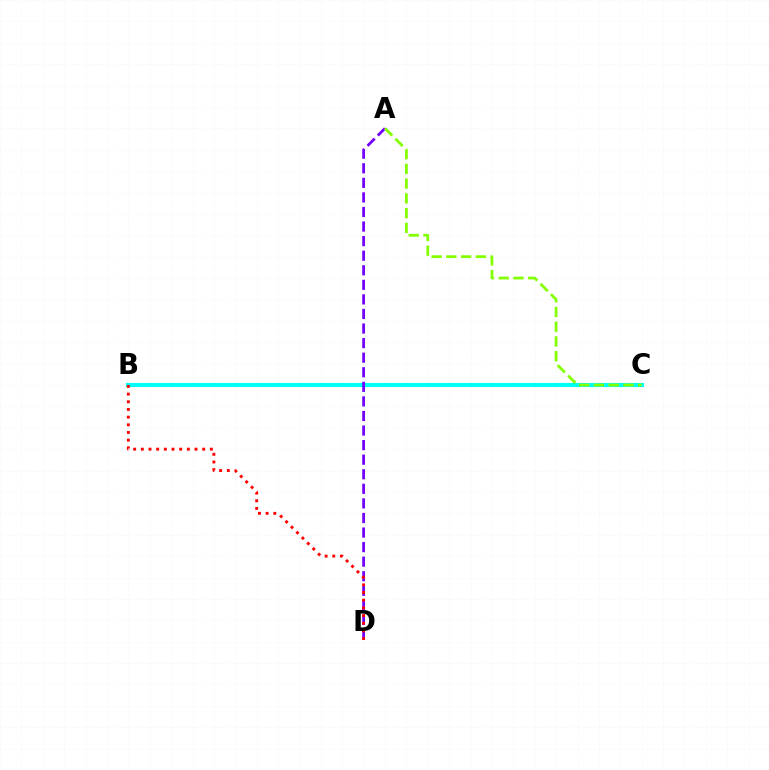{('B', 'C'): [{'color': '#00fff6', 'line_style': 'solid', 'thickness': 2.95}], ('A', 'D'): [{'color': '#7200ff', 'line_style': 'dashed', 'thickness': 1.98}], ('A', 'C'): [{'color': '#84ff00', 'line_style': 'dashed', 'thickness': 2.0}], ('B', 'D'): [{'color': '#ff0000', 'line_style': 'dotted', 'thickness': 2.08}]}